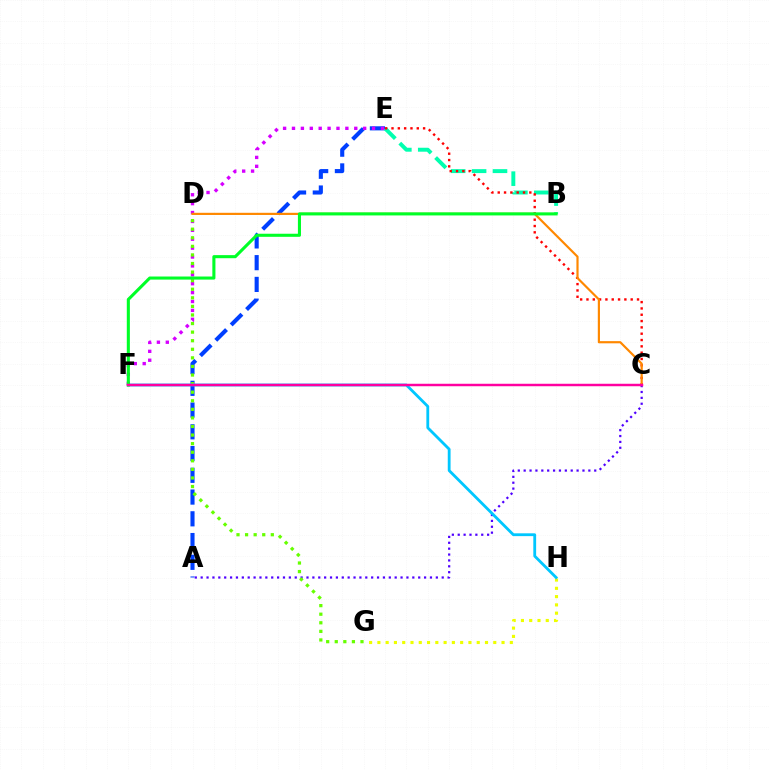{('A', 'E'): [{'color': '#003fff', 'line_style': 'dashed', 'thickness': 2.95}], ('A', 'C'): [{'color': '#4f00ff', 'line_style': 'dotted', 'thickness': 1.6}], ('B', 'E'): [{'color': '#00ffaf', 'line_style': 'dashed', 'thickness': 2.84}], ('E', 'F'): [{'color': '#d600ff', 'line_style': 'dotted', 'thickness': 2.42}], ('C', 'E'): [{'color': '#ff0000', 'line_style': 'dotted', 'thickness': 1.72}], ('D', 'G'): [{'color': '#66ff00', 'line_style': 'dotted', 'thickness': 2.33}], ('G', 'H'): [{'color': '#eeff00', 'line_style': 'dotted', 'thickness': 2.25}], ('C', 'D'): [{'color': '#ff8800', 'line_style': 'solid', 'thickness': 1.57}], ('F', 'H'): [{'color': '#00c7ff', 'line_style': 'solid', 'thickness': 2.03}], ('B', 'F'): [{'color': '#00ff27', 'line_style': 'solid', 'thickness': 2.22}], ('C', 'F'): [{'color': '#ff00a0', 'line_style': 'solid', 'thickness': 1.78}]}